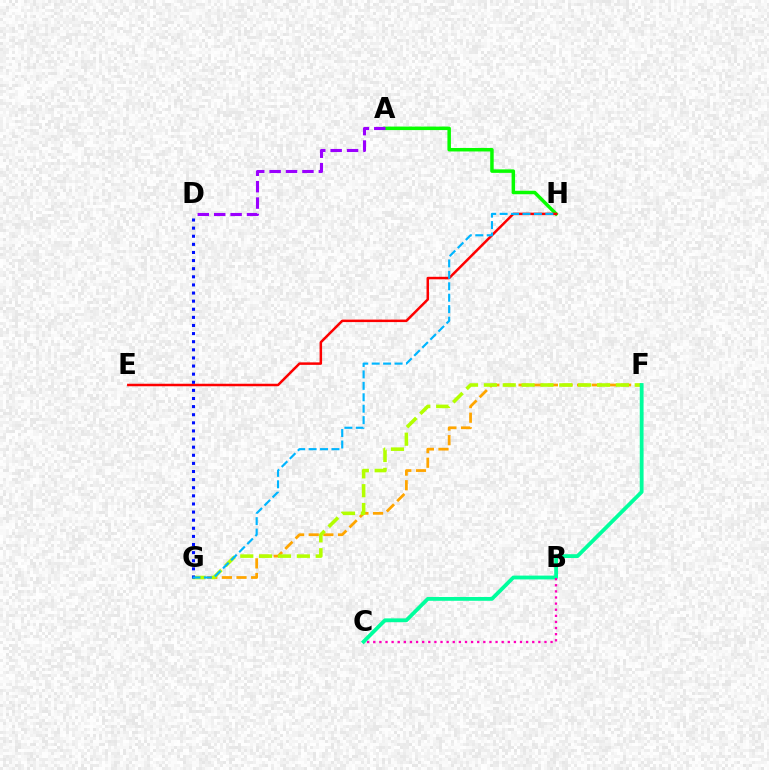{('A', 'H'): [{'color': '#08ff00', 'line_style': 'solid', 'thickness': 2.51}], ('F', 'G'): [{'color': '#ffa500', 'line_style': 'dashed', 'thickness': 1.99}, {'color': '#b3ff00', 'line_style': 'dashed', 'thickness': 2.56}], ('A', 'D'): [{'color': '#9b00ff', 'line_style': 'dashed', 'thickness': 2.23}], ('E', 'H'): [{'color': '#ff0000', 'line_style': 'solid', 'thickness': 1.8}], ('C', 'F'): [{'color': '#00ff9d', 'line_style': 'solid', 'thickness': 2.74}], ('B', 'C'): [{'color': '#ff00bd', 'line_style': 'dotted', 'thickness': 1.66}], ('D', 'G'): [{'color': '#0010ff', 'line_style': 'dotted', 'thickness': 2.2}], ('G', 'H'): [{'color': '#00b5ff', 'line_style': 'dashed', 'thickness': 1.55}]}